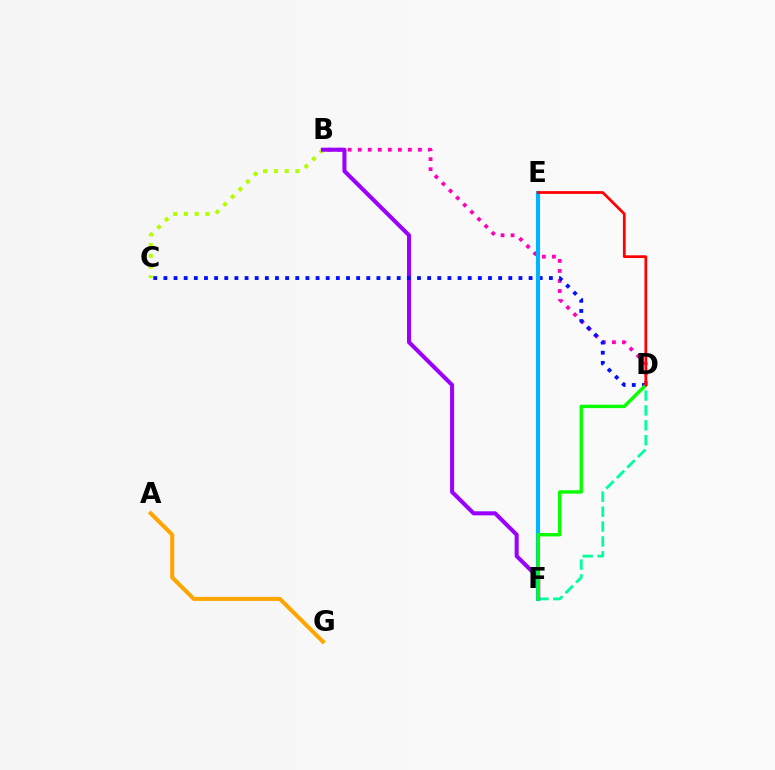{('D', 'F'): [{'color': '#00ff9d', 'line_style': 'dashed', 'thickness': 2.02}, {'color': '#08ff00', 'line_style': 'solid', 'thickness': 2.46}], ('A', 'G'): [{'color': '#ffa500', 'line_style': 'solid', 'thickness': 2.92}], ('B', 'C'): [{'color': '#b3ff00', 'line_style': 'dotted', 'thickness': 2.92}], ('B', 'D'): [{'color': '#ff00bd', 'line_style': 'dotted', 'thickness': 2.73}], ('B', 'F'): [{'color': '#9b00ff', 'line_style': 'solid', 'thickness': 2.91}], ('C', 'D'): [{'color': '#0010ff', 'line_style': 'dotted', 'thickness': 2.76}], ('E', 'F'): [{'color': '#00b5ff', 'line_style': 'solid', 'thickness': 2.94}], ('D', 'E'): [{'color': '#ff0000', 'line_style': 'solid', 'thickness': 1.98}]}